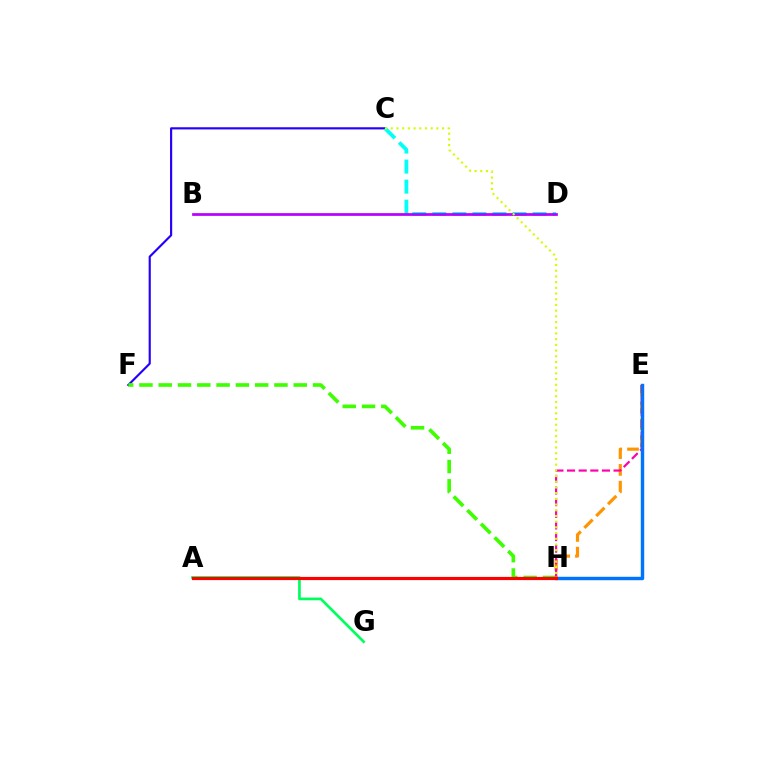{('C', 'F'): [{'color': '#2500ff', 'line_style': 'solid', 'thickness': 1.55}], ('C', 'D'): [{'color': '#00fff6', 'line_style': 'dashed', 'thickness': 2.72}], ('A', 'G'): [{'color': '#00ff5c', 'line_style': 'solid', 'thickness': 1.94}], ('F', 'H'): [{'color': '#3dff00', 'line_style': 'dashed', 'thickness': 2.62}], ('B', 'D'): [{'color': '#b900ff', 'line_style': 'solid', 'thickness': 1.97}], ('E', 'H'): [{'color': '#ff9400', 'line_style': 'dashed', 'thickness': 2.27}, {'color': '#ff00ac', 'line_style': 'dashed', 'thickness': 1.58}, {'color': '#0074ff', 'line_style': 'solid', 'thickness': 2.46}], ('C', 'H'): [{'color': '#d1ff00', 'line_style': 'dotted', 'thickness': 1.55}], ('A', 'H'): [{'color': '#ff0000', 'line_style': 'solid', 'thickness': 2.29}]}